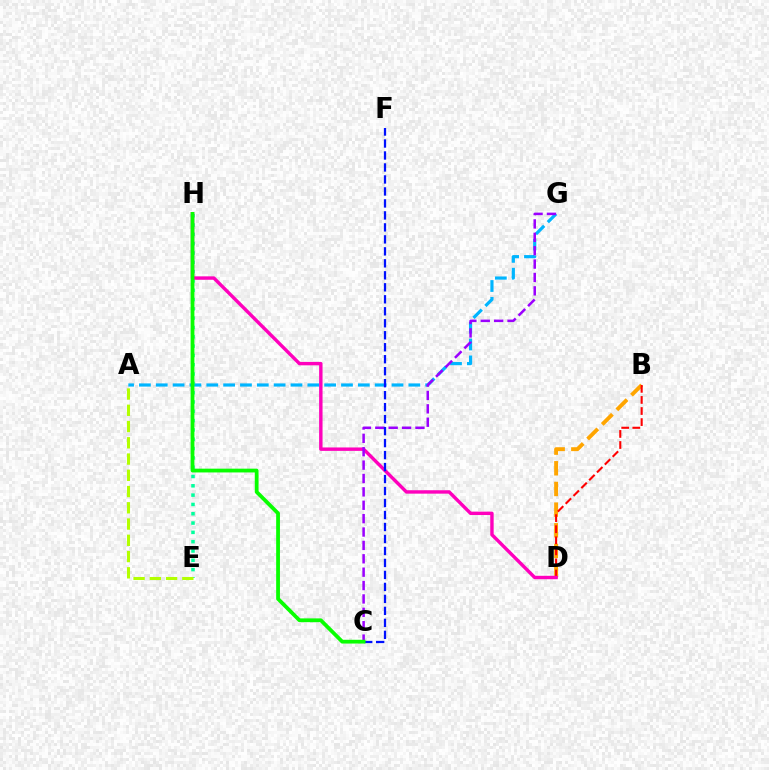{('A', 'G'): [{'color': '#00b5ff', 'line_style': 'dashed', 'thickness': 2.29}], ('E', 'H'): [{'color': '#00ff9d', 'line_style': 'dotted', 'thickness': 2.53}], ('B', 'D'): [{'color': '#ffa500', 'line_style': 'dashed', 'thickness': 2.81}, {'color': '#ff0000', 'line_style': 'dashed', 'thickness': 1.5}], ('D', 'H'): [{'color': '#ff00bd', 'line_style': 'solid', 'thickness': 2.46}], ('A', 'E'): [{'color': '#b3ff00', 'line_style': 'dashed', 'thickness': 2.21}], ('C', 'G'): [{'color': '#9b00ff', 'line_style': 'dashed', 'thickness': 1.82}], ('C', 'F'): [{'color': '#0010ff', 'line_style': 'dashed', 'thickness': 1.63}], ('C', 'H'): [{'color': '#08ff00', 'line_style': 'solid', 'thickness': 2.72}]}